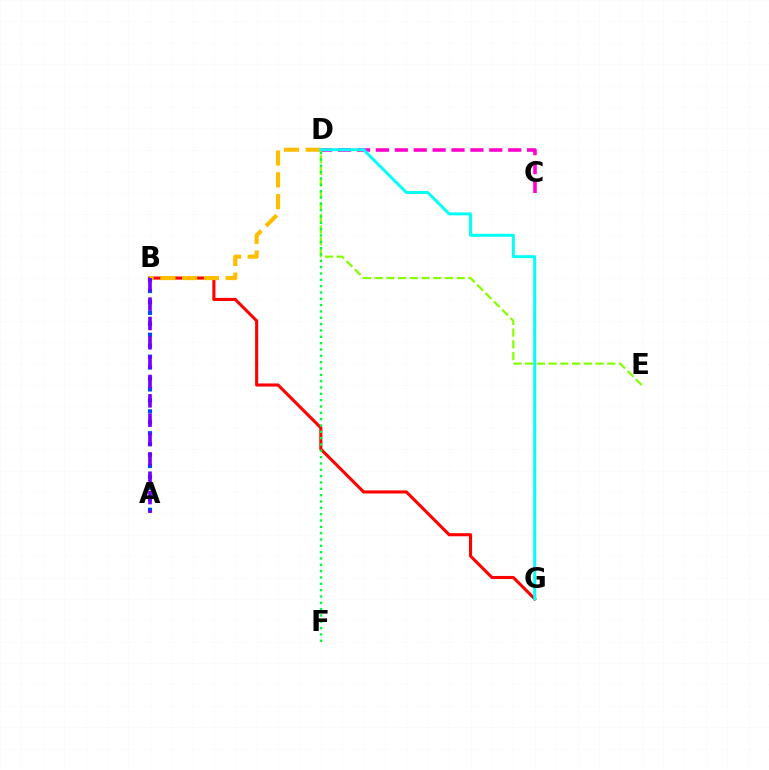{('B', 'G'): [{'color': '#ff0000', 'line_style': 'solid', 'thickness': 2.23}], ('B', 'D'): [{'color': '#ffbd00', 'line_style': 'dashed', 'thickness': 2.96}], ('A', 'B'): [{'color': '#004bff', 'line_style': 'dotted', 'thickness': 2.97}, {'color': '#7200ff', 'line_style': 'dashed', 'thickness': 2.63}], ('C', 'D'): [{'color': '#ff00cf', 'line_style': 'dashed', 'thickness': 2.57}], ('D', 'E'): [{'color': '#84ff00', 'line_style': 'dashed', 'thickness': 1.59}], ('D', 'G'): [{'color': '#00fff6', 'line_style': 'solid', 'thickness': 2.12}], ('D', 'F'): [{'color': '#00ff39', 'line_style': 'dotted', 'thickness': 1.72}]}